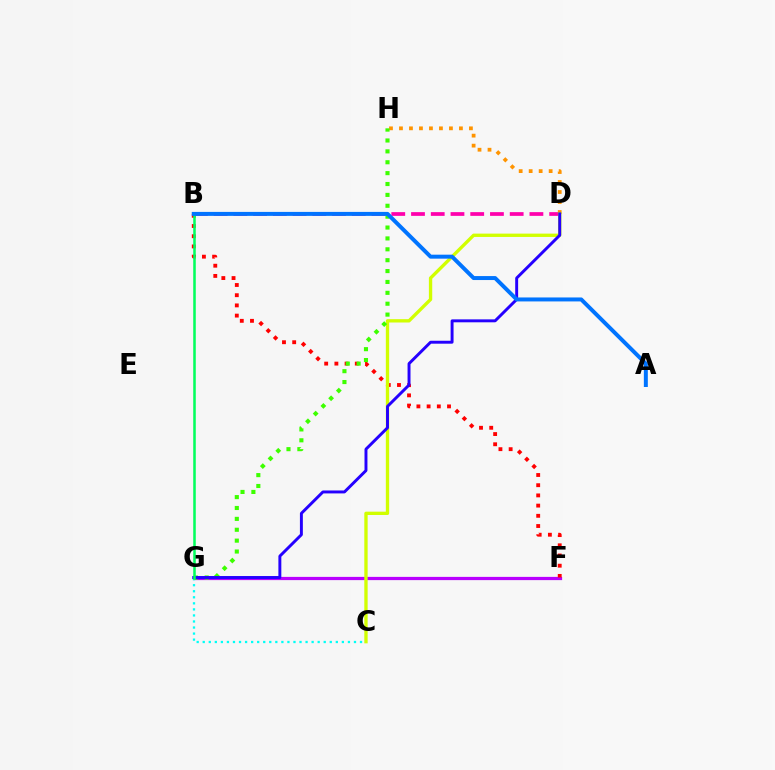{('B', 'D'): [{'color': '#ff00ac', 'line_style': 'dashed', 'thickness': 2.68}], ('D', 'H'): [{'color': '#ff9400', 'line_style': 'dotted', 'thickness': 2.72}], ('F', 'G'): [{'color': '#b900ff', 'line_style': 'solid', 'thickness': 2.32}], ('B', 'F'): [{'color': '#ff0000', 'line_style': 'dotted', 'thickness': 2.77}], ('C', 'D'): [{'color': '#d1ff00', 'line_style': 'solid', 'thickness': 2.4}], ('C', 'G'): [{'color': '#00fff6', 'line_style': 'dotted', 'thickness': 1.64}], ('G', 'H'): [{'color': '#3dff00', 'line_style': 'dotted', 'thickness': 2.96}], ('D', 'G'): [{'color': '#2500ff', 'line_style': 'solid', 'thickness': 2.11}], ('B', 'G'): [{'color': '#00ff5c', 'line_style': 'solid', 'thickness': 1.82}], ('A', 'B'): [{'color': '#0074ff', 'line_style': 'solid', 'thickness': 2.86}]}